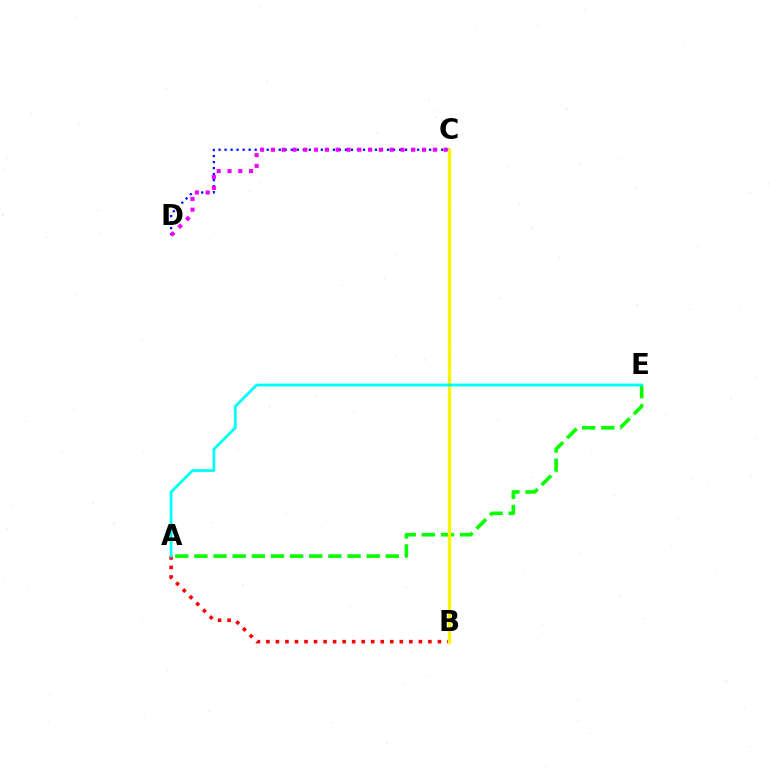{('C', 'D'): [{'color': '#0010ff', 'line_style': 'dotted', 'thickness': 1.63}, {'color': '#ee00ff', 'line_style': 'dotted', 'thickness': 2.93}], ('A', 'E'): [{'color': '#08ff00', 'line_style': 'dashed', 'thickness': 2.6}, {'color': '#00fff6', 'line_style': 'solid', 'thickness': 2.0}], ('A', 'B'): [{'color': '#ff0000', 'line_style': 'dotted', 'thickness': 2.59}], ('B', 'C'): [{'color': '#fcf500', 'line_style': 'solid', 'thickness': 2.37}]}